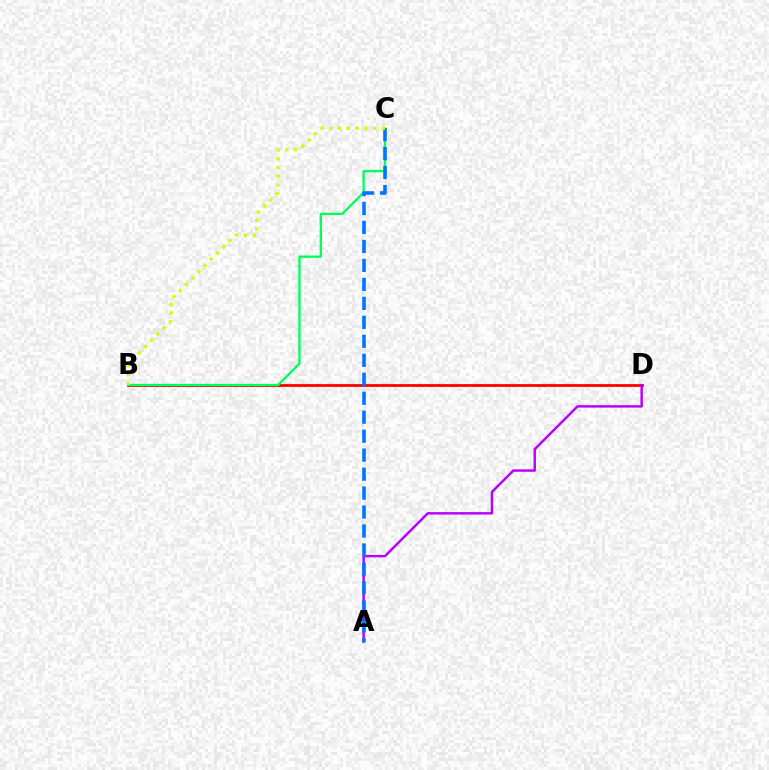{('B', 'D'): [{'color': '#ff0000', 'line_style': 'solid', 'thickness': 2.0}], ('B', 'C'): [{'color': '#00ff5c', 'line_style': 'solid', 'thickness': 1.66}, {'color': '#d1ff00', 'line_style': 'dotted', 'thickness': 2.39}], ('A', 'D'): [{'color': '#b900ff', 'line_style': 'solid', 'thickness': 1.76}], ('A', 'C'): [{'color': '#0074ff', 'line_style': 'dashed', 'thickness': 2.58}]}